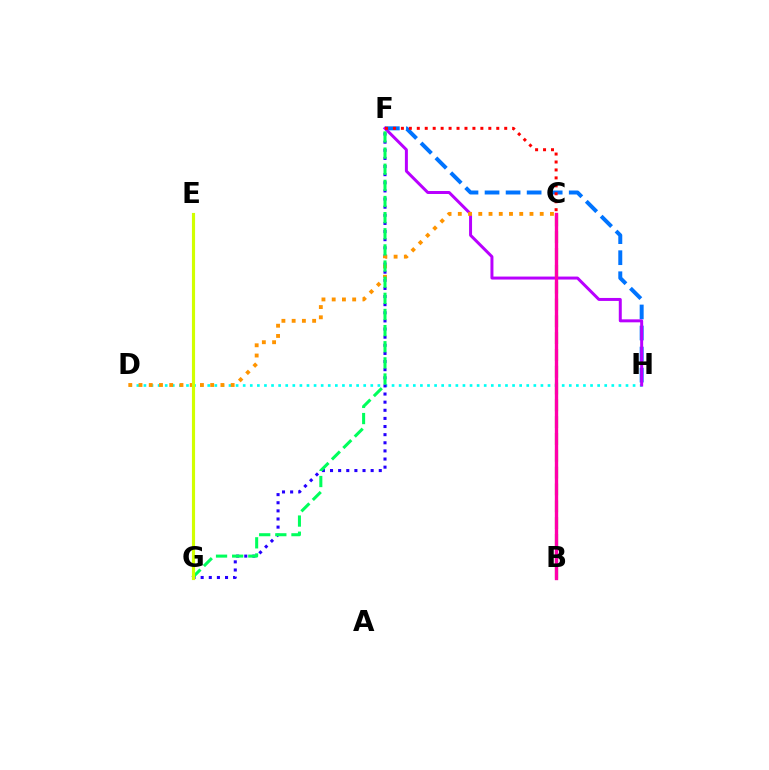{('F', 'H'): [{'color': '#0074ff', 'line_style': 'dashed', 'thickness': 2.86}, {'color': '#b900ff', 'line_style': 'solid', 'thickness': 2.15}], ('D', 'H'): [{'color': '#00fff6', 'line_style': 'dotted', 'thickness': 1.93}], ('F', 'G'): [{'color': '#2500ff', 'line_style': 'dotted', 'thickness': 2.21}, {'color': '#00ff5c', 'line_style': 'dashed', 'thickness': 2.19}], ('C', 'D'): [{'color': '#ff9400', 'line_style': 'dotted', 'thickness': 2.78}], ('B', 'C'): [{'color': '#3dff00', 'line_style': 'dashed', 'thickness': 2.28}, {'color': '#ff00ac', 'line_style': 'solid', 'thickness': 2.42}], ('C', 'F'): [{'color': '#ff0000', 'line_style': 'dotted', 'thickness': 2.16}], ('E', 'G'): [{'color': '#d1ff00', 'line_style': 'solid', 'thickness': 2.26}]}